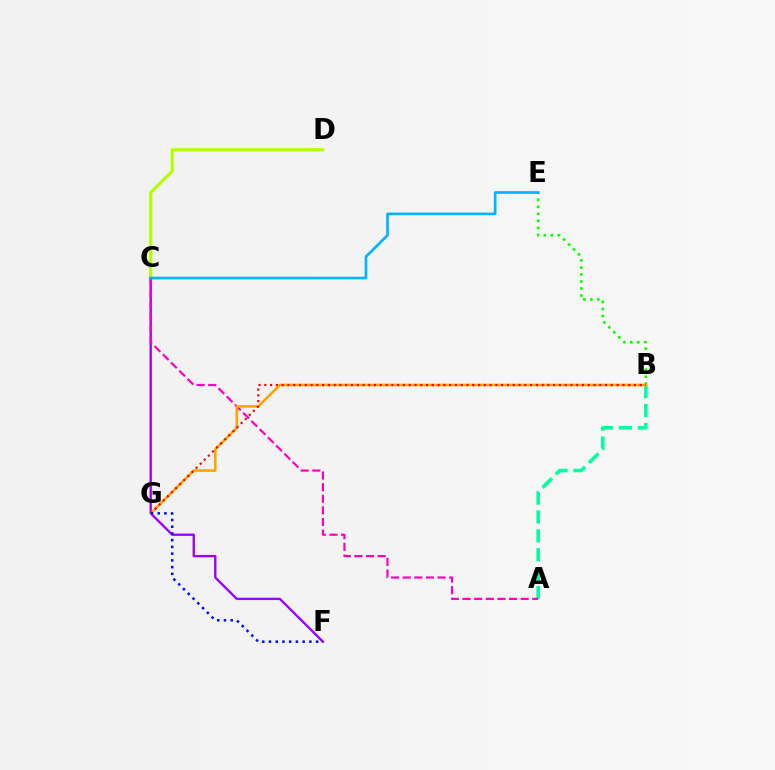{('C', 'D'): [{'color': '#b3ff00', 'line_style': 'solid', 'thickness': 2.3}], ('B', 'E'): [{'color': '#08ff00', 'line_style': 'dotted', 'thickness': 1.9}], ('C', 'F'): [{'color': '#9b00ff', 'line_style': 'solid', 'thickness': 1.68}], ('A', 'B'): [{'color': '#00ff9d', 'line_style': 'dashed', 'thickness': 2.57}], ('A', 'C'): [{'color': '#ff00bd', 'line_style': 'dashed', 'thickness': 1.58}], ('B', 'G'): [{'color': '#ffa500', 'line_style': 'solid', 'thickness': 1.89}, {'color': '#ff0000', 'line_style': 'dotted', 'thickness': 1.57}], ('F', 'G'): [{'color': '#0010ff', 'line_style': 'dotted', 'thickness': 1.83}], ('C', 'E'): [{'color': '#00b5ff', 'line_style': 'solid', 'thickness': 1.92}]}